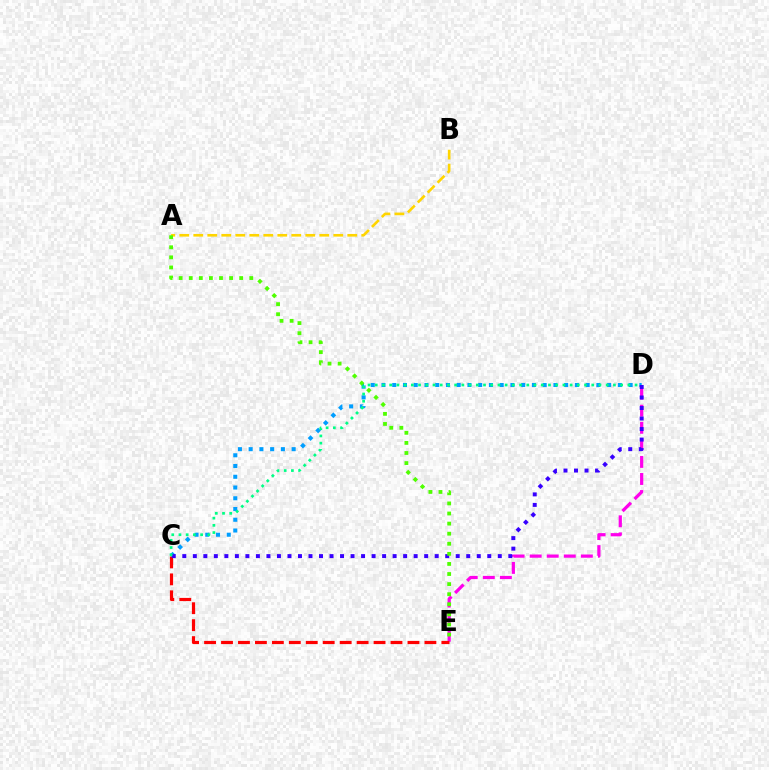{('D', 'E'): [{'color': '#ff00ed', 'line_style': 'dashed', 'thickness': 2.32}], ('C', 'E'): [{'color': '#ff0000', 'line_style': 'dashed', 'thickness': 2.3}], ('C', 'D'): [{'color': '#009eff', 'line_style': 'dotted', 'thickness': 2.92}, {'color': '#3700ff', 'line_style': 'dotted', 'thickness': 2.86}, {'color': '#00ff86', 'line_style': 'dotted', 'thickness': 1.96}], ('A', 'B'): [{'color': '#ffd500', 'line_style': 'dashed', 'thickness': 1.9}], ('A', 'E'): [{'color': '#4fff00', 'line_style': 'dotted', 'thickness': 2.74}]}